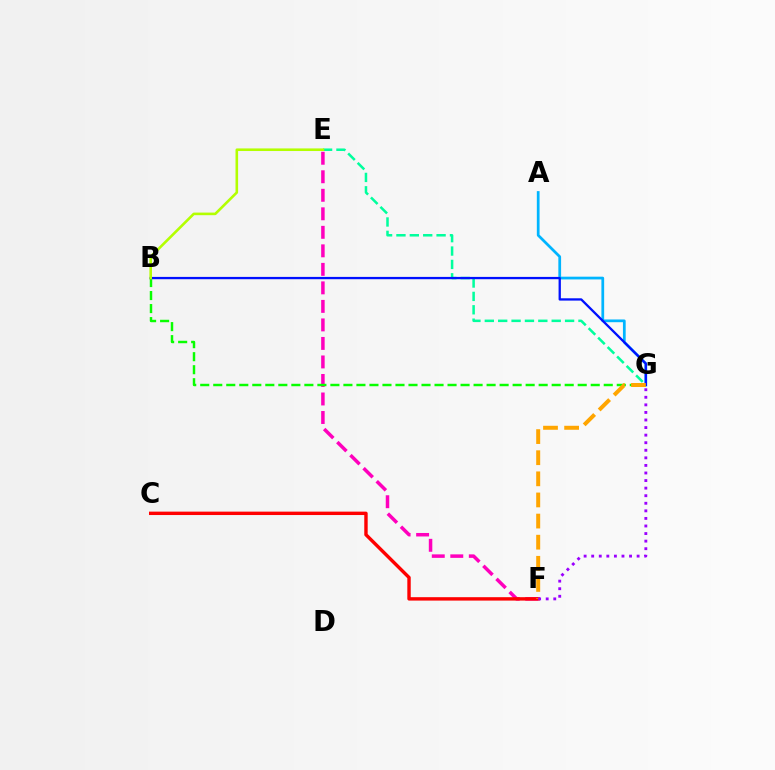{('E', 'F'): [{'color': '#ff00bd', 'line_style': 'dashed', 'thickness': 2.52}], ('C', 'F'): [{'color': '#ff0000', 'line_style': 'solid', 'thickness': 2.45}], ('A', 'G'): [{'color': '#00b5ff', 'line_style': 'solid', 'thickness': 1.97}], ('E', 'G'): [{'color': '#00ff9d', 'line_style': 'dashed', 'thickness': 1.82}], ('B', 'G'): [{'color': '#08ff00', 'line_style': 'dashed', 'thickness': 1.77}, {'color': '#0010ff', 'line_style': 'solid', 'thickness': 1.66}], ('F', 'G'): [{'color': '#ffa500', 'line_style': 'dashed', 'thickness': 2.87}, {'color': '#9b00ff', 'line_style': 'dotted', 'thickness': 2.06}], ('B', 'E'): [{'color': '#b3ff00', 'line_style': 'solid', 'thickness': 1.87}]}